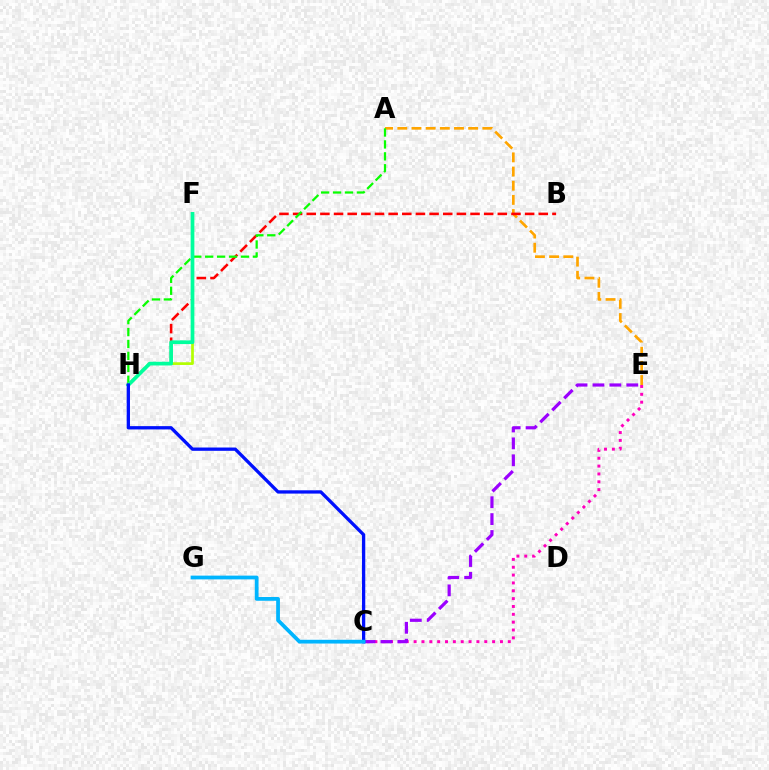{('A', 'E'): [{'color': '#ffa500', 'line_style': 'dashed', 'thickness': 1.93}], ('B', 'H'): [{'color': '#ff0000', 'line_style': 'dashed', 'thickness': 1.85}], ('A', 'H'): [{'color': '#08ff00', 'line_style': 'dashed', 'thickness': 1.62}], ('F', 'H'): [{'color': '#b3ff00', 'line_style': 'solid', 'thickness': 1.95}, {'color': '#00ff9d', 'line_style': 'solid', 'thickness': 2.68}], ('C', 'E'): [{'color': '#ff00bd', 'line_style': 'dotted', 'thickness': 2.13}, {'color': '#9b00ff', 'line_style': 'dashed', 'thickness': 2.3}], ('C', 'H'): [{'color': '#0010ff', 'line_style': 'solid', 'thickness': 2.37}], ('C', 'G'): [{'color': '#00b5ff', 'line_style': 'solid', 'thickness': 2.71}]}